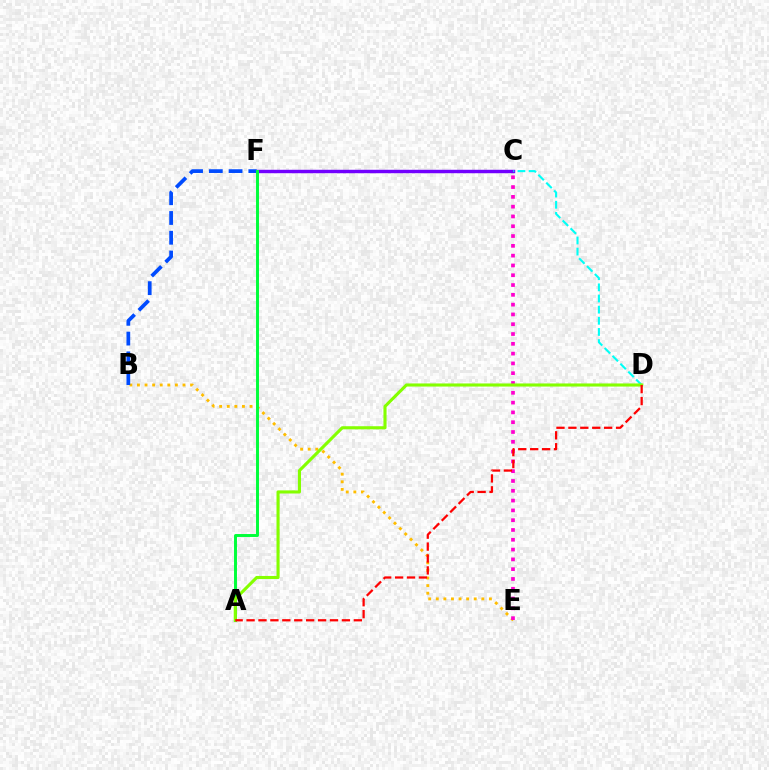{('C', 'F'): [{'color': '#7200ff', 'line_style': 'solid', 'thickness': 2.47}], ('B', 'E'): [{'color': '#ffbd00', 'line_style': 'dotted', 'thickness': 2.06}], ('B', 'F'): [{'color': '#004bff', 'line_style': 'dashed', 'thickness': 2.68}], ('A', 'F'): [{'color': '#00ff39', 'line_style': 'solid', 'thickness': 2.12}], ('C', 'E'): [{'color': '#ff00cf', 'line_style': 'dotted', 'thickness': 2.66}], ('C', 'D'): [{'color': '#00fff6', 'line_style': 'dashed', 'thickness': 1.51}], ('A', 'D'): [{'color': '#84ff00', 'line_style': 'solid', 'thickness': 2.23}, {'color': '#ff0000', 'line_style': 'dashed', 'thickness': 1.62}]}